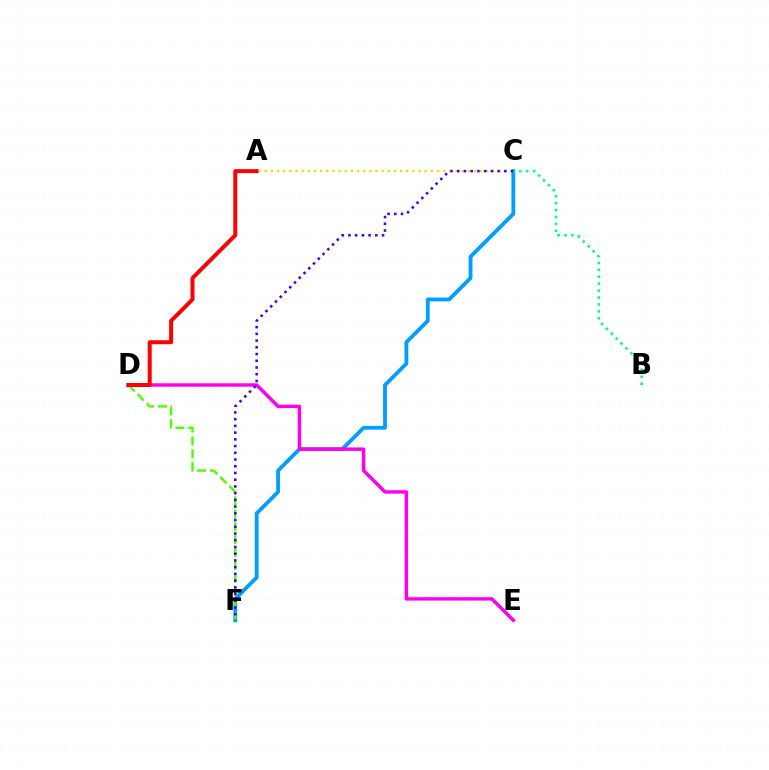{('C', 'F'): [{'color': '#009eff', 'line_style': 'solid', 'thickness': 2.74}, {'color': '#3700ff', 'line_style': 'dotted', 'thickness': 1.83}], ('D', 'F'): [{'color': '#4fff00', 'line_style': 'dashed', 'thickness': 1.75}], ('D', 'E'): [{'color': '#ff00ed', 'line_style': 'solid', 'thickness': 2.47}], ('A', 'D'): [{'color': '#ff0000', 'line_style': 'solid', 'thickness': 2.87}], ('A', 'C'): [{'color': '#ffd500', 'line_style': 'dotted', 'thickness': 1.67}], ('B', 'C'): [{'color': '#00ff86', 'line_style': 'dotted', 'thickness': 1.88}]}